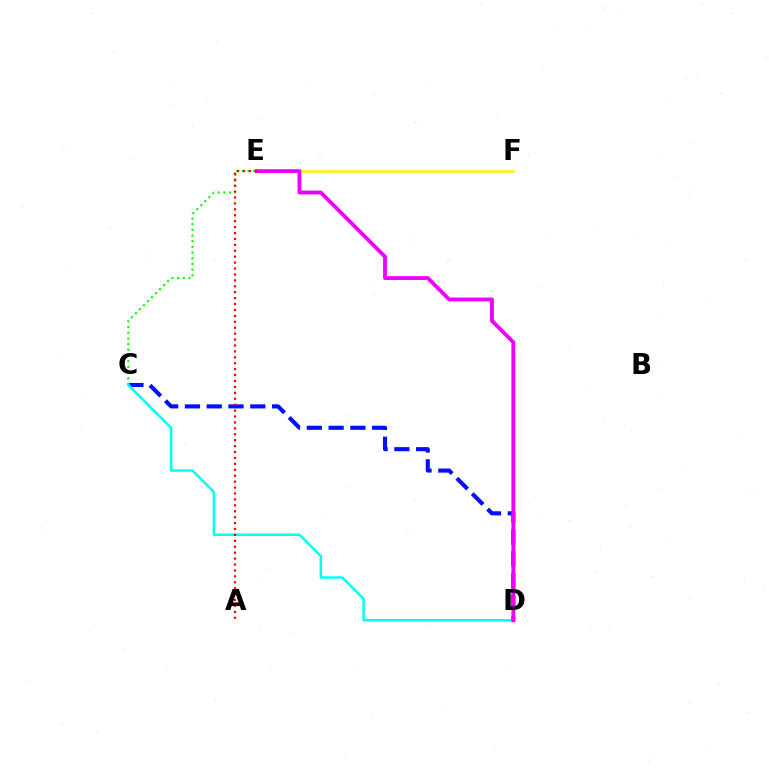{('C', 'D'): [{'color': '#0010ff', 'line_style': 'dashed', 'thickness': 2.96}, {'color': '#00fff6', 'line_style': 'solid', 'thickness': 1.8}], ('E', 'F'): [{'color': '#fcf500', 'line_style': 'solid', 'thickness': 1.81}], ('C', 'E'): [{'color': '#08ff00', 'line_style': 'dotted', 'thickness': 1.54}], ('D', 'E'): [{'color': '#ee00ff', 'line_style': 'solid', 'thickness': 2.75}], ('A', 'E'): [{'color': '#ff0000', 'line_style': 'dotted', 'thickness': 1.61}]}